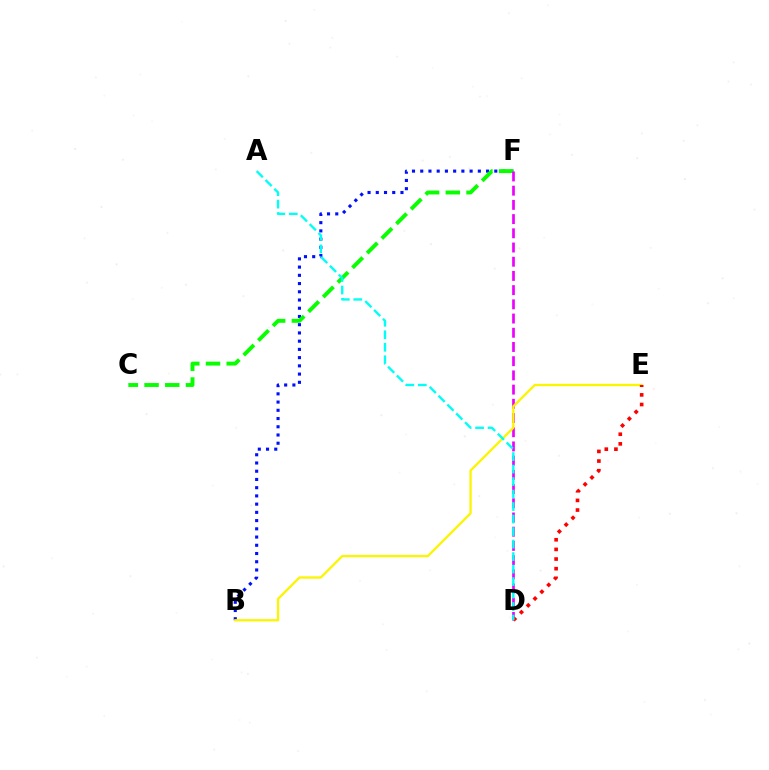{('B', 'F'): [{'color': '#0010ff', 'line_style': 'dotted', 'thickness': 2.24}], ('C', 'F'): [{'color': '#08ff00', 'line_style': 'dashed', 'thickness': 2.81}], ('D', 'F'): [{'color': '#ee00ff', 'line_style': 'dashed', 'thickness': 1.93}], ('B', 'E'): [{'color': '#fcf500', 'line_style': 'solid', 'thickness': 1.65}], ('D', 'E'): [{'color': '#ff0000', 'line_style': 'dotted', 'thickness': 2.62}], ('A', 'D'): [{'color': '#00fff6', 'line_style': 'dashed', 'thickness': 1.7}]}